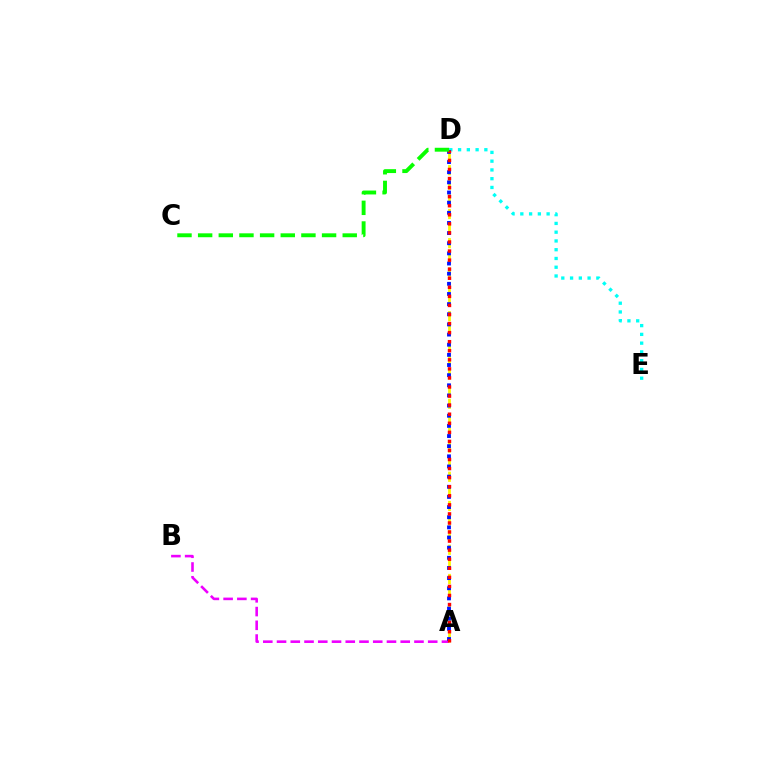{('A', 'B'): [{'color': '#ee00ff', 'line_style': 'dashed', 'thickness': 1.87}], ('D', 'E'): [{'color': '#00fff6', 'line_style': 'dotted', 'thickness': 2.38}], ('A', 'D'): [{'color': '#fcf500', 'line_style': 'dashed', 'thickness': 1.98}, {'color': '#0010ff', 'line_style': 'dotted', 'thickness': 2.76}, {'color': '#ff0000', 'line_style': 'dotted', 'thickness': 2.46}], ('C', 'D'): [{'color': '#08ff00', 'line_style': 'dashed', 'thickness': 2.81}]}